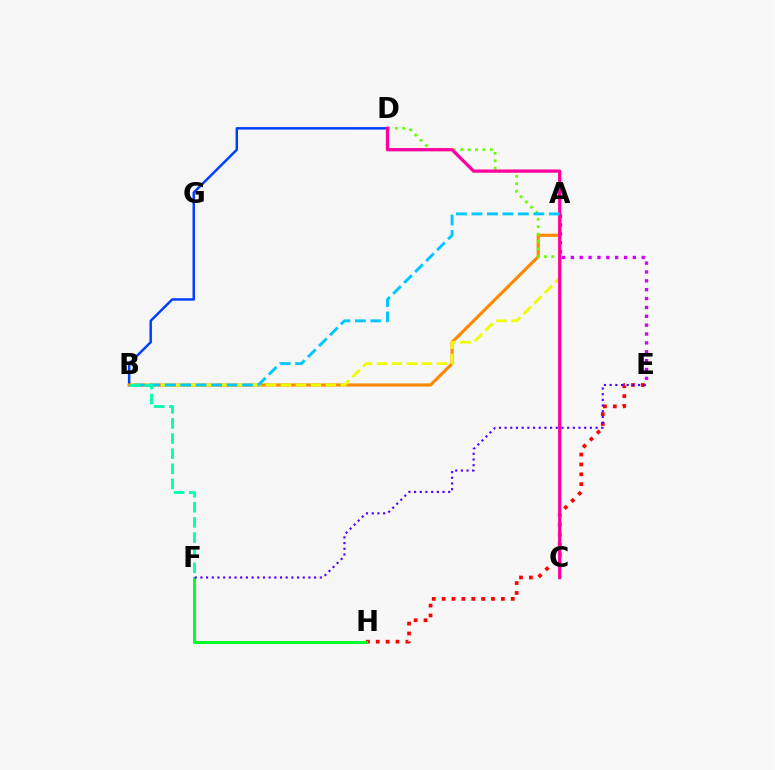{('E', 'H'): [{'color': '#ff0000', 'line_style': 'dotted', 'thickness': 2.68}], ('B', 'D'): [{'color': '#003fff', 'line_style': 'solid', 'thickness': 1.78}], ('A', 'B'): [{'color': '#ff8800', 'line_style': 'solid', 'thickness': 2.25}, {'color': '#eeff00', 'line_style': 'dashed', 'thickness': 2.03}, {'color': '#00c7ff', 'line_style': 'dashed', 'thickness': 2.1}], ('C', 'D'): [{'color': '#66ff00', 'line_style': 'dotted', 'thickness': 2.02}, {'color': '#ff00a0', 'line_style': 'solid', 'thickness': 2.36}], ('A', 'E'): [{'color': '#d600ff', 'line_style': 'dotted', 'thickness': 2.41}], ('F', 'H'): [{'color': '#00ff27', 'line_style': 'solid', 'thickness': 2.13}], ('B', 'F'): [{'color': '#00ffaf', 'line_style': 'dashed', 'thickness': 2.05}], ('E', 'F'): [{'color': '#4f00ff', 'line_style': 'dotted', 'thickness': 1.54}]}